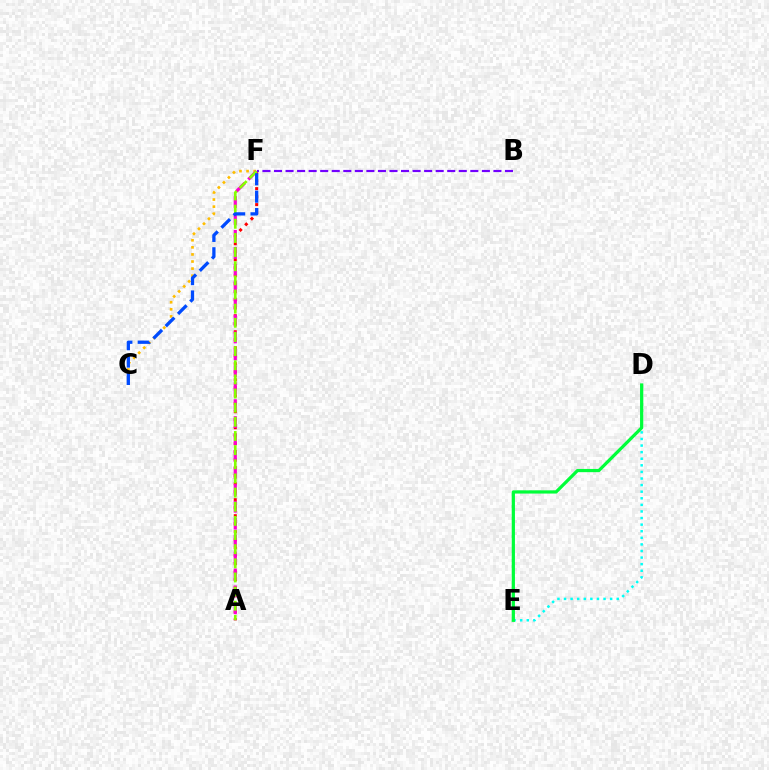{('C', 'F'): [{'color': '#ffbd00', 'line_style': 'dotted', 'thickness': 1.92}, {'color': '#004bff', 'line_style': 'dashed', 'thickness': 2.36}], ('A', 'F'): [{'color': '#ff0000', 'line_style': 'dotted', 'thickness': 2.17}, {'color': '#ff00cf', 'line_style': 'dashed', 'thickness': 2.3}, {'color': '#84ff00', 'line_style': 'dashed', 'thickness': 1.92}], ('D', 'E'): [{'color': '#00fff6', 'line_style': 'dotted', 'thickness': 1.79}, {'color': '#00ff39', 'line_style': 'solid', 'thickness': 2.32}], ('B', 'F'): [{'color': '#7200ff', 'line_style': 'dashed', 'thickness': 1.57}]}